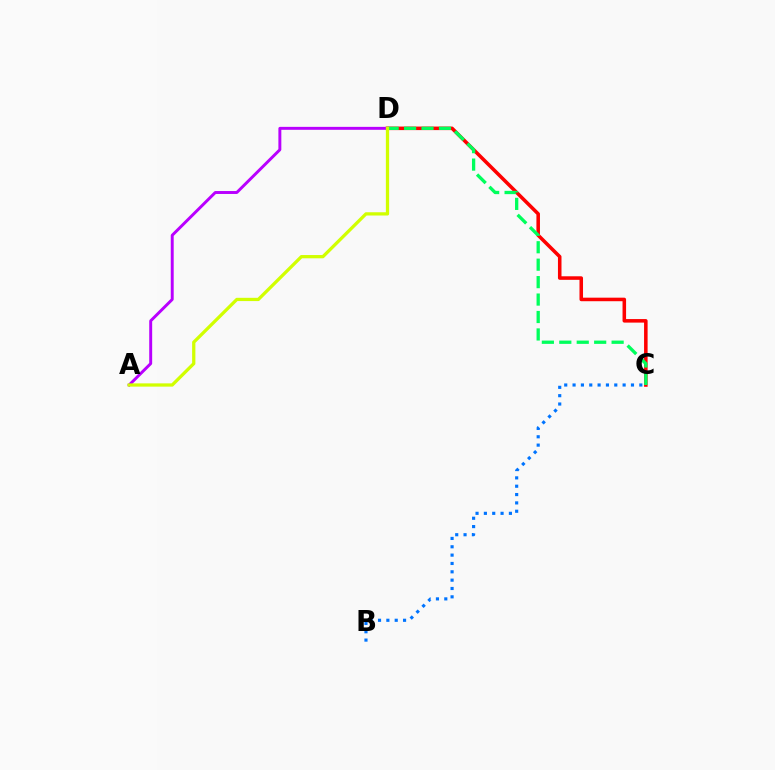{('C', 'D'): [{'color': '#ff0000', 'line_style': 'solid', 'thickness': 2.55}, {'color': '#00ff5c', 'line_style': 'dashed', 'thickness': 2.37}], ('A', 'D'): [{'color': '#b900ff', 'line_style': 'solid', 'thickness': 2.12}, {'color': '#d1ff00', 'line_style': 'solid', 'thickness': 2.35}], ('B', 'C'): [{'color': '#0074ff', 'line_style': 'dotted', 'thickness': 2.27}]}